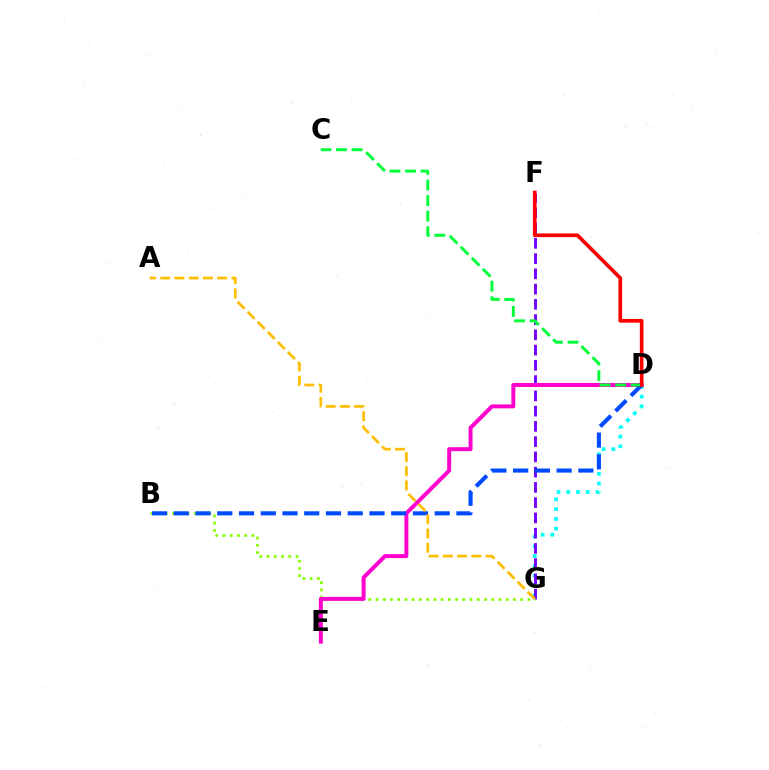{('D', 'G'): [{'color': '#00fff6', 'line_style': 'dotted', 'thickness': 2.65}], ('F', 'G'): [{'color': '#7200ff', 'line_style': 'dashed', 'thickness': 2.07}], ('B', 'G'): [{'color': '#84ff00', 'line_style': 'dotted', 'thickness': 1.97}], ('D', 'E'): [{'color': '#ff00cf', 'line_style': 'solid', 'thickness': 2.85}], ('B', 'D'): [{'color': '#004bff', 'line_style': 'dashed', 'thickness': 2.95}], ('C', 'D'): [{'color': '#00ff39', 'line_style': 'dashed', 'thickness': 2.12}], ('D', 'F'): [{'color': '#ff0000', 'line_style': 'solid', 'thickness': 2.65}], ('A', 'G'): [{'color': '#ffbd00', 'line_style': 'dashed', 'thickness': 1.93}]}